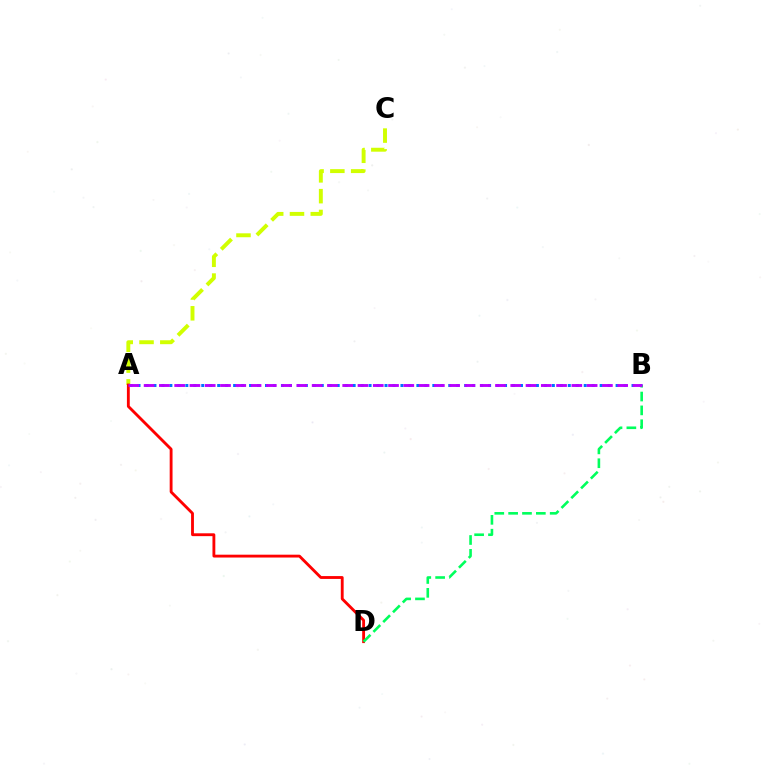{('A', 'B'): [{'color': '#0074ff', 'line_style': 'dotted', 'thickness': 2.16}, {'color': '#b900ff', 'line_style': 'dashed', 'thickness': 2.08}], ('A', 'C'): [{'color': '#d1ff00', 'line_style': 'dashed', 'thickness': 2.82}], ('A', 'D'): [{'color': '#ff0000', 'line_style': 'solid', 'thickness': 2.05}], ('B', 'D'): [{'color': '#00ff5c', 'line_style': 'dashed', 'thickness': 1.88}]}